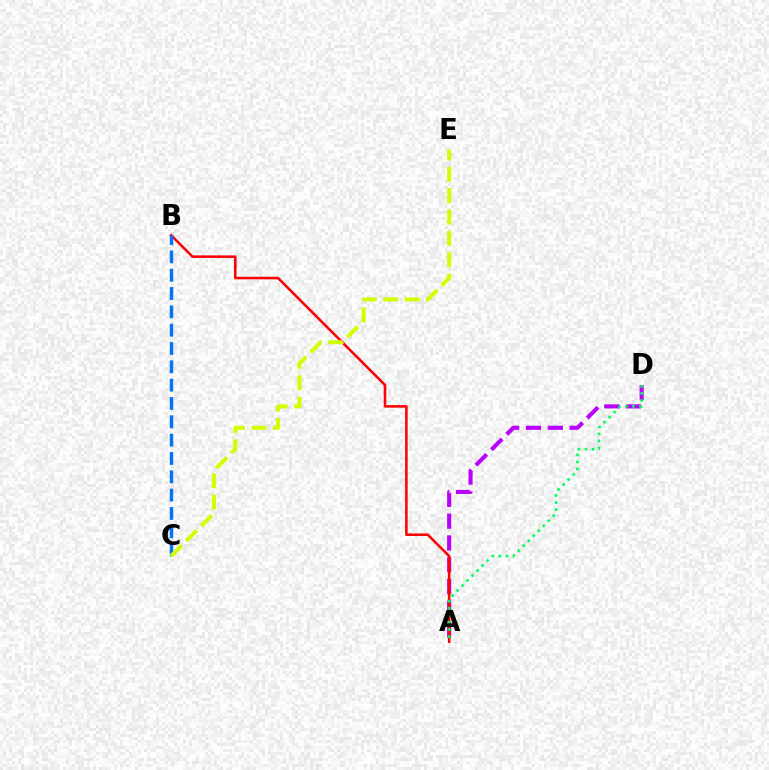{('A', 'D'): [{'color': '#b900ff', 'line_style': 'dashed', 'thickness': 2.96}, {'color': '#00ff5c', 'line_style': 'dotted', 'thickness': 1.92}], ('A', 'B'): [{'color': '#ff0000', 'line_style': 'solid', 'thickness': 1.84}], ('B', 'C'): [{'color': '#0074ff', 'line_style': 'dashed', 'thickness': 2.49}], ('C', 'E'): [{'color': '#d1ff00', 'line_style': 'dashed', 'thickness': 2.9}]}